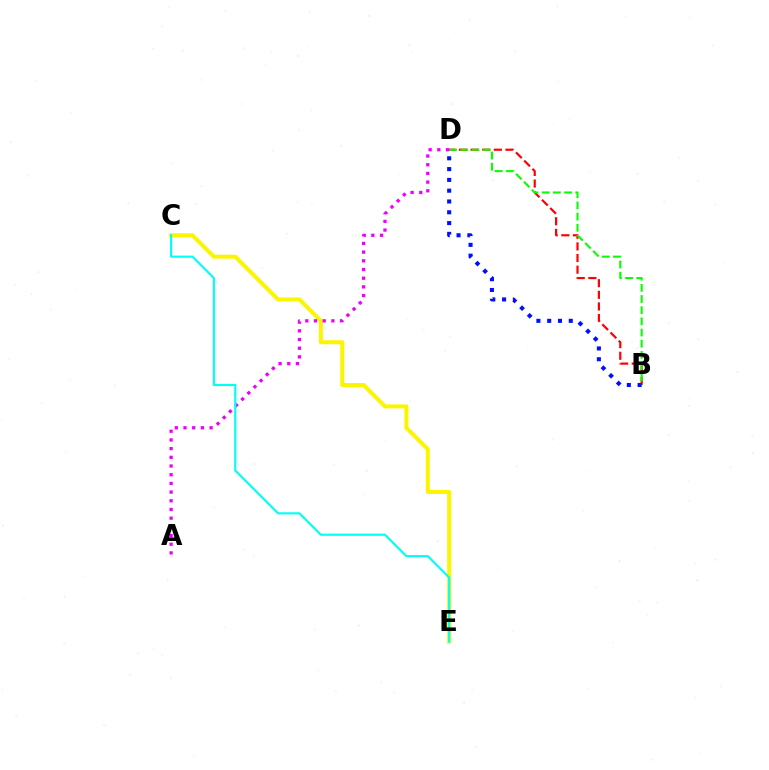{('C', 'E'): [{'color': '#fcf500', 'line_style': 'solid', 'thickness': 2.88}, {'color': '#00fff6', 'line_style': 'solid', 'thickness': 1.54}], ('B', 'D'): [{'color': '#ff0000', 'line_style': 'dashed', 'thickness': 1.58}, {'color': '#08ff00', 'line_style': 'dashed', 'thickness': 1.52}, {'color': '#0010ff', 'line_style': 'dotted', 'thickness': 2.93}], ('A', 'D'): [{'color': '#ee00ff', 'line_style': 'dotted', 'thickness': 2.36}]}